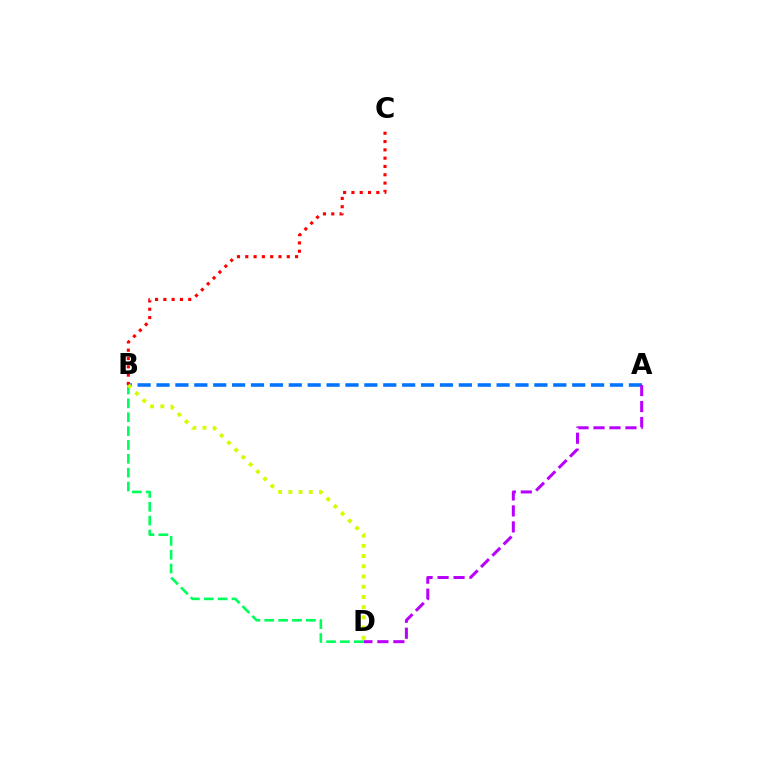{('A', 'B'): [{'color': '#0074ff', 'line_style': 'dashed', 'thickness': 2.57}], ('A', 'D'): [{'color': '#b900ff', 'line_style': 'dashed', 'thickness': 2.17}], ('B', 'D'): [{'color': '#00ff5c', 'line_style': 'dashed', 'thickness': 1.88}, {'color': '#d1ff00', 'line_style': 'dotted', 'thickness': 2.78}], ('B', 'C'): [{'color': '#ff0000', 'line_style': 'dotted', 'thickness': 2.26}]}